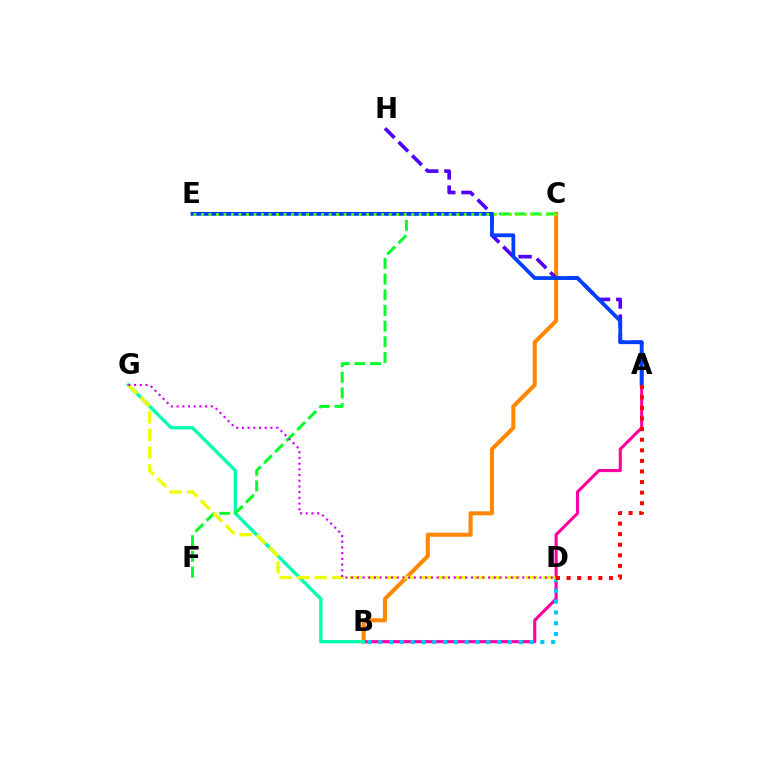{('B', 'C'): [{'color': '#ff8800', 'line_style': 'solid', 'thickness': 2.94}], ('A', 'B'): [{'color': '#ff00a0', 'line_style': 'solid', 'thickness': 2.24}], ('B', 'G'): [{'color': '#00ffaf', 'line_style': 'solid', 'thickness': 2.4}], ('A', 'H'): [{'color': '#4f00ff', 'line_style': 'dashed', 'thickness': 2.61}], ('C', 'F'): [{'color': '#00ff27', 'line_style': 'dashed', 'thickness': 2.13}], ('B', 'D'): [{'color': '#00c7ff', 'line_style': 'dotted', 'thickness': 2.94}], ('D', 'G'): [{'color': '#eeff00', 'line_style': 'dashed', 'thickness': 2.39}, {'color': '#d600ff', 'line_style': 'dotted', 'thickness': 1.55}], ('A', 'E'): [{'color': '#003fff', 'line_style': 'solid', 'thickness': 2.71}], ('A', 'D'): [{'color': '#ff0000', 'line_style': 'dotted', 'thickness': 2.88}], ('C', 'E'): [{'color': '#66ff00', 'line_style': 'dotted', 'thickness': 2.04}]}